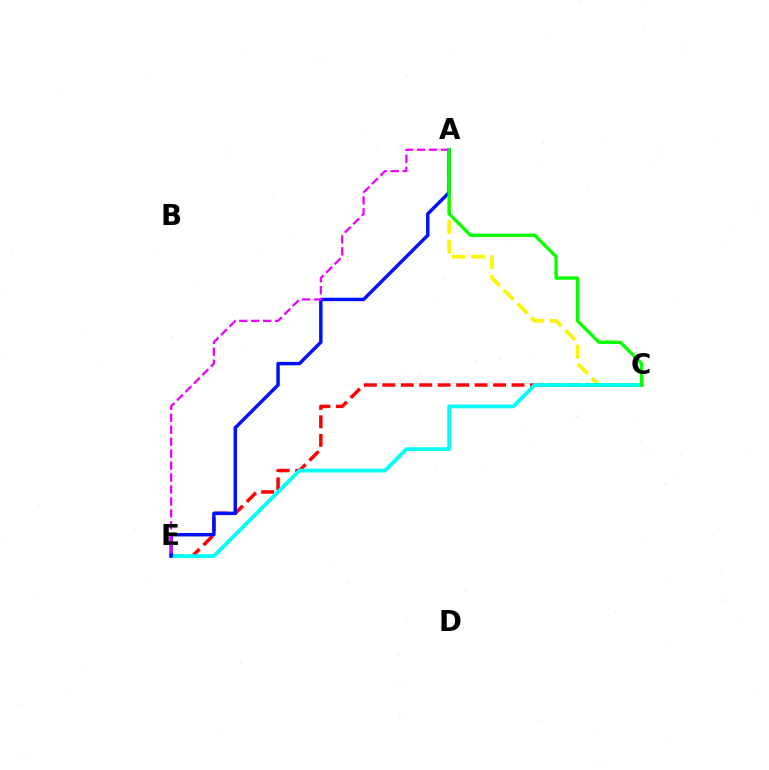{('A', 'C'): [{'color': '#fcf500', 'line_style': 'dashed', 'thickness': 2.66}, {'color': '#08ff00', 'line_style': 'solid', 'thickness': 2.41}], ('C', 'E'): [{'color': '#ff0000', 'line_style': 'dashed', 'thickness': 2.51}, {'color': '#00fff6', 'line_style': 'solid', 'thickness': 2.75}], ('A', 'E'): [{'color': '#0010ff', 'line_style': 'solid', 'thickness': 2.48}, {'color': '#ee00ff', 'line_style': 'dashed', 'thickness': 1.62}]}